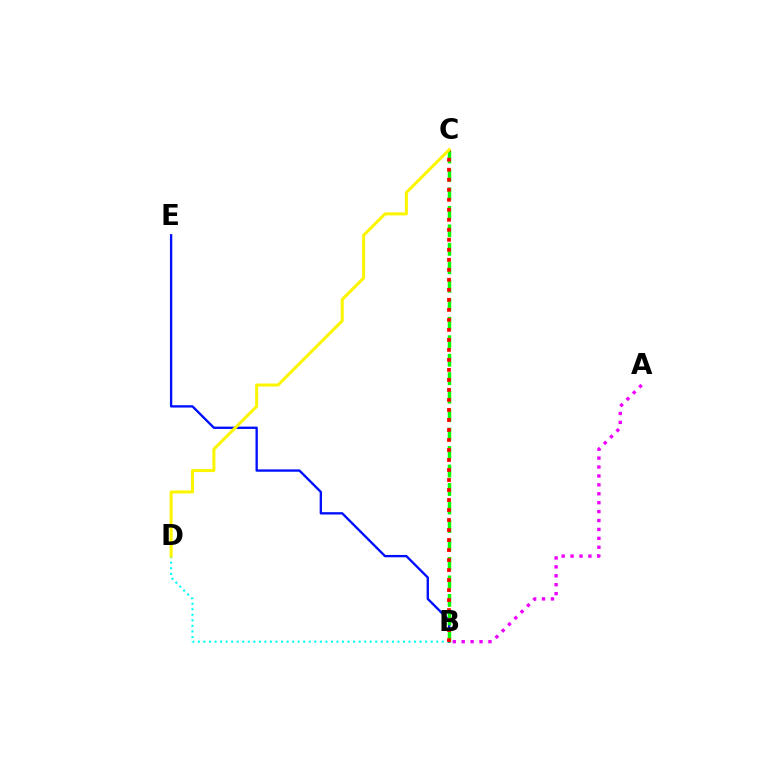{('B', 'D'): [{'color': '#00fff6', 'line_style': 'dotted', 'thickness': 1.51}], ('B', 'E'): [{'color': '#0010ff', 'line_style': 'solid', 'thickness': 1.69}], ('B', 'C'): [{'color': '#08ff00', 'line_style': 'dashed', 'thickness': 2.51}, {'color': '#ff0000', 'line_style': 'dotted', 'thickness': 2.72}], ('A', 'B'): [{'color': '#ee00ff', 'line_style': 'dotted', 'thickness': 2.42}], ('C', 'D'): [{'color': '#fcf500', 'line_style': 'solid', 'thickness': 2.17}]}